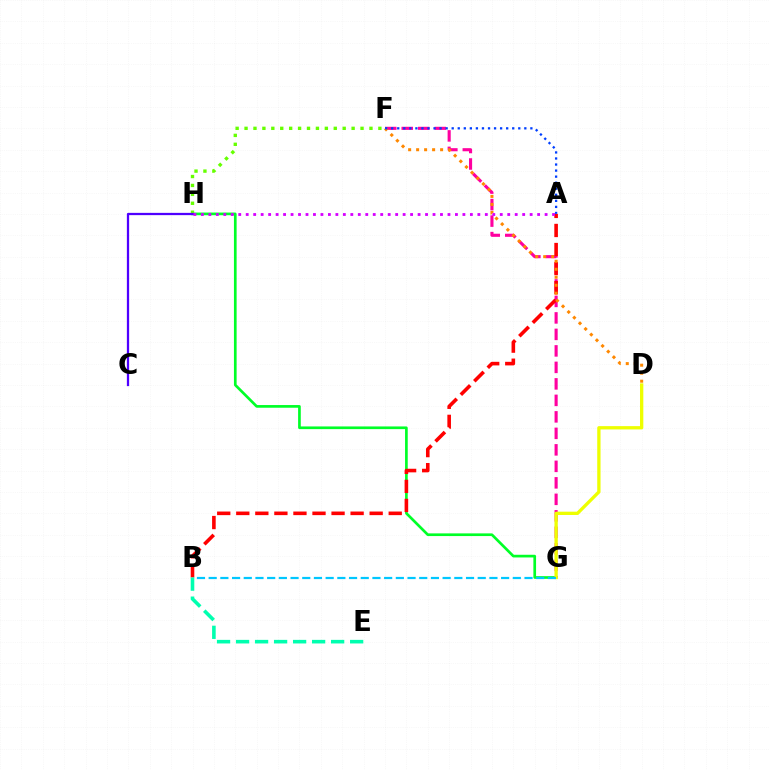{('G', 'H'): [{'color': '#00ff27', 'line_style': 'solid', 'thickness': 1.93}], ('F', 'G'): [{'color': '#ff00a0', 'line_style': 'dashed', 'thickness': 2.24}], ('F', 'H'): [{'color': '#66ff00', 'line_style': 'dotted', 'thickness': 2.42}], ('A', 'B'): [{'color': '#ff0000', 'line_style': 'dashed', 'thickness': 2.59}], ('D', 'G'): [{'color': '#eeff00', 'line_style': 'solid', 'thickness': 2.38}], ('D', 'F'): [{'color': '#ff8800', 'line_style': 'dotted', 'thickness': 2.17}], ('B', 'G'): [{'color': '#00c7ff', 'line_style': 'dashed', 'thickness': 1.59}], ('A', 'F'): [{'color': '#003fff', 'line_style': 'dotted', 'thickness': 1.64}], ('C', 'H'): [{'color': '#4f00ff', 'line_style': 'solid', 'thickness': 1.63}], ('B', 'E'): [{'color': '#00ffaf', 'line_style': 'dashed', 'thickness': 2.58}], ('A', 'H'): [{'color': '#d600ff', 'line_style': 'dotted', 'thickness': 2.03}]}